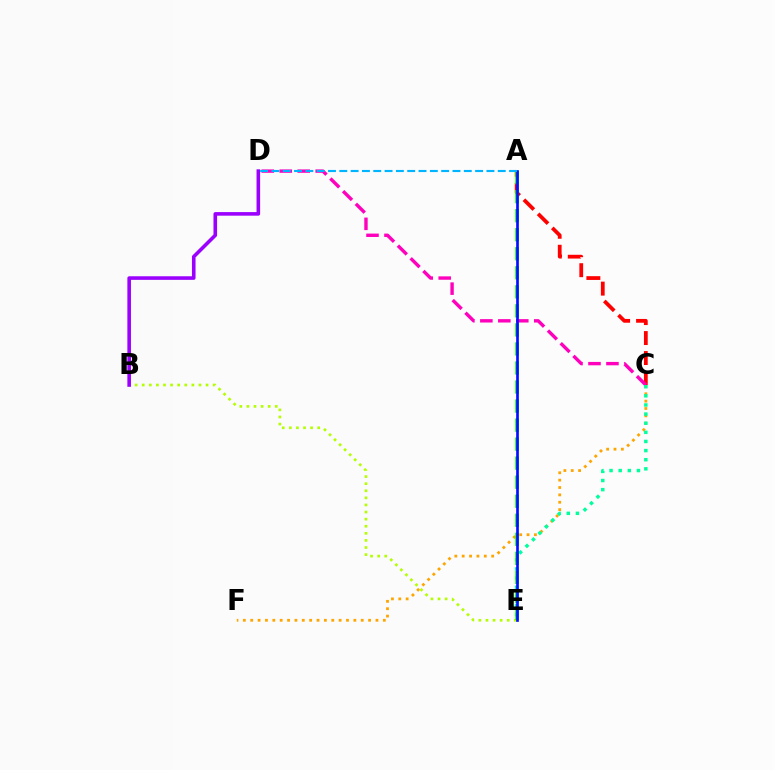{('A', 'C'): [{'color': '#ff0000', 'line_style': 'dashed', 'thickness': 2.71}], ('C', 'D'): [{'color': '#ff00bd', 'line_style': 'dashed', 'thickness': 2.44}], ('C', 'F'): [{'color': '#ffa500', 'line_style': 'dotted', 'thickness': 2.0}], ('B', 'E'): [{'color': '#b3ff00', 'line_style': 'dotted', 'thickness': 1.93}], ('C', 'E'): [{'color': '#00ff9d', 'line_style': 'dotted', 'thickness': 2.48}], ('B', 'D'): [{'color': '#9b00ff', 'line_style': 'solid', 'thickness': 2.59}], ('A', 'E'): [{'color': '#08ff00', 'line_style': 'dashed', 'thickness': 2.59}, {'color': '#0010ff', 'line_style': 'solid', 'thickness': 1.93}], ('A', 'D'): [{'color': '#00b5ff', 'line_style': 'dashed', 'thickness': 1.54}]}